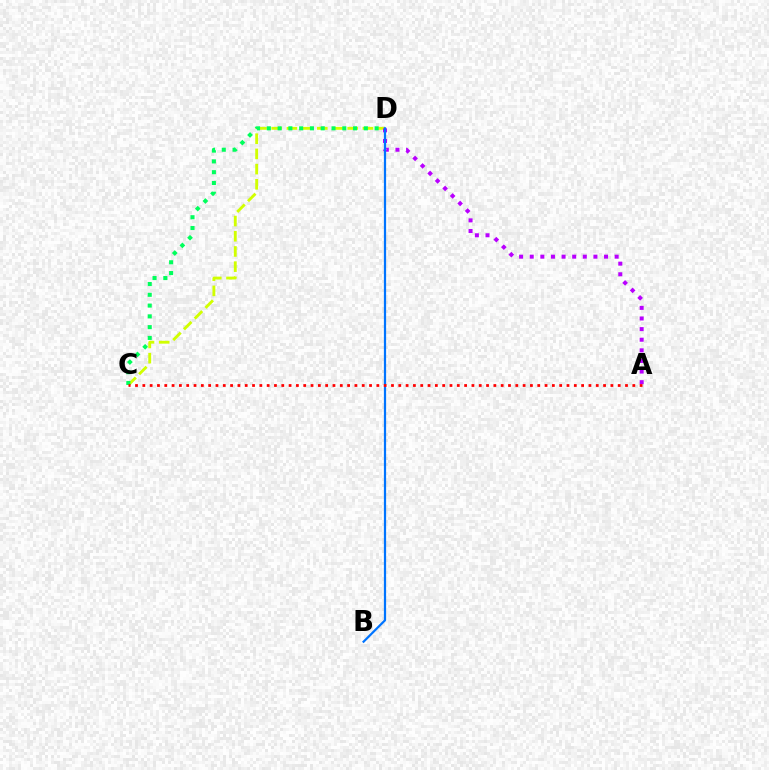{('C', 'D'): [{'color': '#d1ff00', 'line_style': 'dashed', 'thickness': 2.06}, {'color': '#00ff5c', 'line_style': 'dotted', 'thickness': 2.93}], ('A', 'D'): [{'color': '#b900ff', 'line_style': 'dotted', 'thickness': 2.88}], ('B', 'D'): [{'color': '#0074ff', 'line_style': 'solid', 'thickness': 1.6}], ('A', 'C'): [{'color': '#ff0000', 'line_style': 'dotted', 'thickness': 1.99}]}